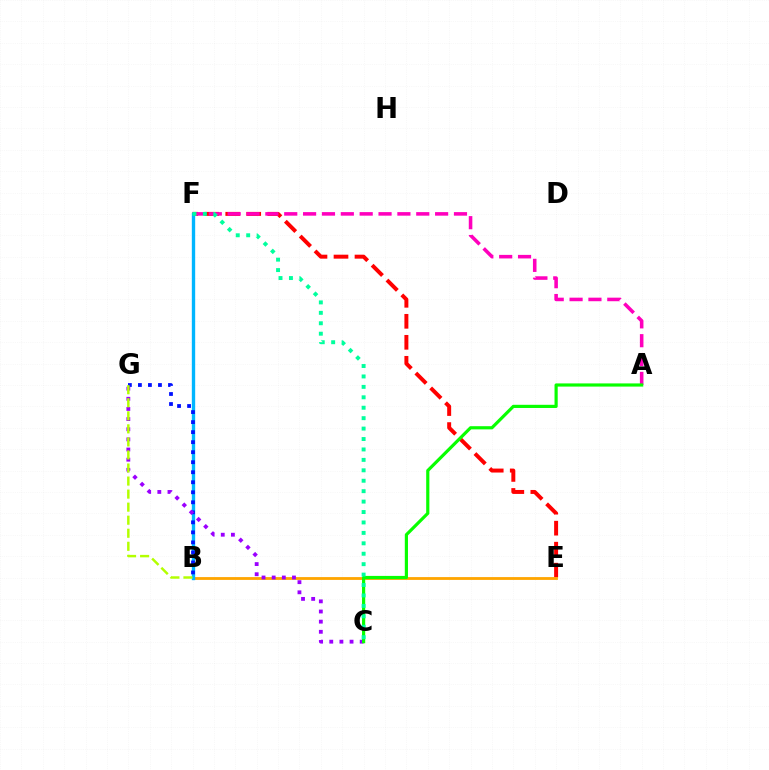{('E', 'F'): [{'color': '#ff0000', 'line_style': 'dashed', 'thickness': 2.85}], ('B', 'E'): [{'color': '#ffa500', 'line_style': 'solid', 'thickness': 2.02}], ('A', 'F'): [{'color': '#ff00bd', 'line_style': 'dashed', 'thickness': 2.56}], ('B', 'F'): [{'color': '#00b5ff', 'line_style': 'solid', 'thickness': 2.41}], ('B', 'G'): [{'color': '#0010ff', 'line_style': 'dotted', 'thickness': 2.72}, {'color': '#b3ff00', 'line_style': 'dashed', 'thickness': 1.77}], ('C', 'G'): [{'color': '#9b00ff', 'line_style': 'dotted', 'thickness': 2.76}], ('A', 'C'): [{'color': '#08ff00', 'line_style': 'solid', 'thickness': 2.29}], ('C', 'F'): [{'color': '#00ff9d', 'line_style': 'dotted', 'thickness': 2.83}]}